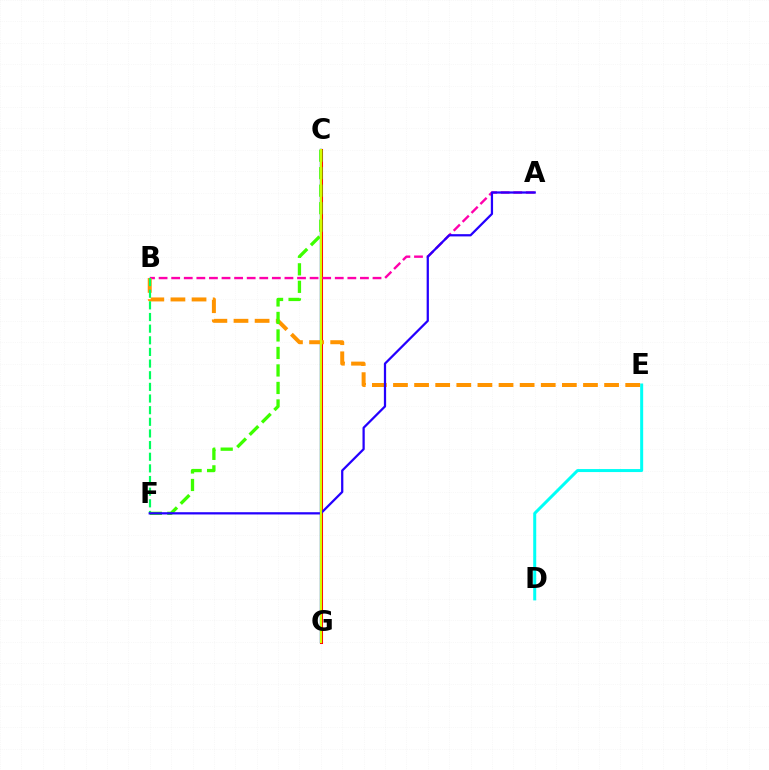{('C', 'G'): [{'color': '#0074ff', 'line_style': 'solid', 'thickness': 1.69}, {'color': '#b900ff', 'line_style': 'dotted', 'thickness': 1.97}, {'color': '#ff0000', 'line_style': 'solid', 'thickness': 2.2}, {'color': '#d1ff00', 'line_style': 'solid', 'thickness': 1.56}], ('A', 'B'): [{'color': '#ff00ac', 'line_style': 'dashed', 'thickness': 1.71}], ('D', 'E'): [{'color': '#00fff6', 'line_style': 'solid', 'thickness': 2.16}], ('B', 'E'): [{'color': '#ff9400', 'line_style': 'dashed', 'thickness': 2.87}], ('B', 'F'): [{'color': '#00ff5c', 'line_style': 'dashed', 'thickness': 1.58}], ('C', 'F'): [{'color': '#3dff00', 'line_style': 'dashed', 'thickness': 2.38}], ('A', 'F'): [{'color': '#2500ff', 'line_style': 'solid', 'thickness': 1.62}]}